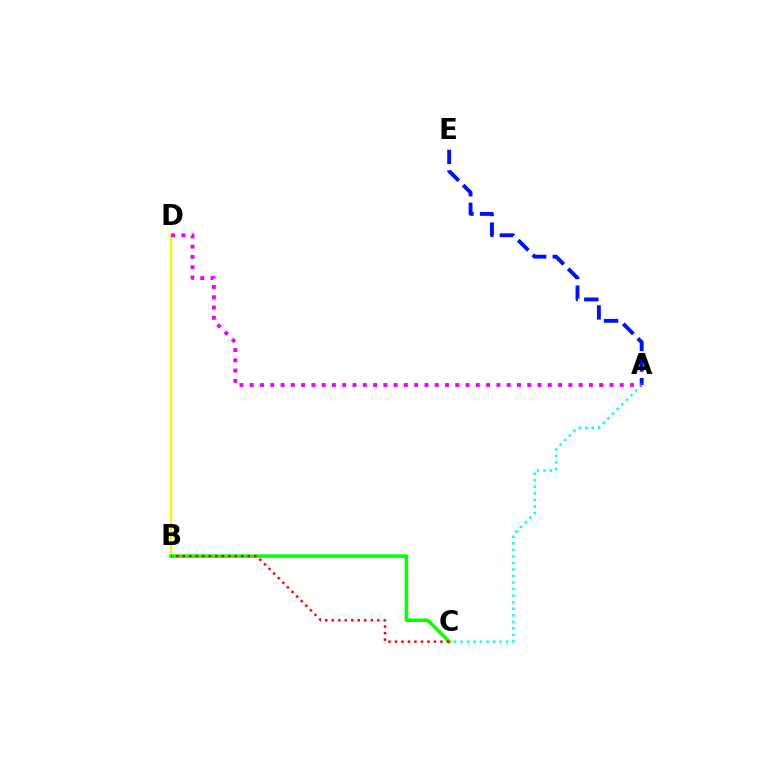{('B', 'D'): [{'color': '#fcf500', 'line_style': 'solid', 'thickness': 1.66}], ('B', 'C'): [{'color': '#08ff00', 'line_style': 'solid', 'thickness': 2.55}, {'color': '#ff0000', 'line_style': 'dotted', 'thickness': 1.77}], ('A', 'E'): [{'color': '#0010ff', 'line_style': 'dashed', 'thickness': 2.8}], ('A', 'C'): [{'color': '#00fff6', 'line_style': 'dotted', 'thickness': 1.78}], ('A', 'D'): [{'color': '#ee00ff', 'line_style': 'dotted', 'thickness': 2.79}]}